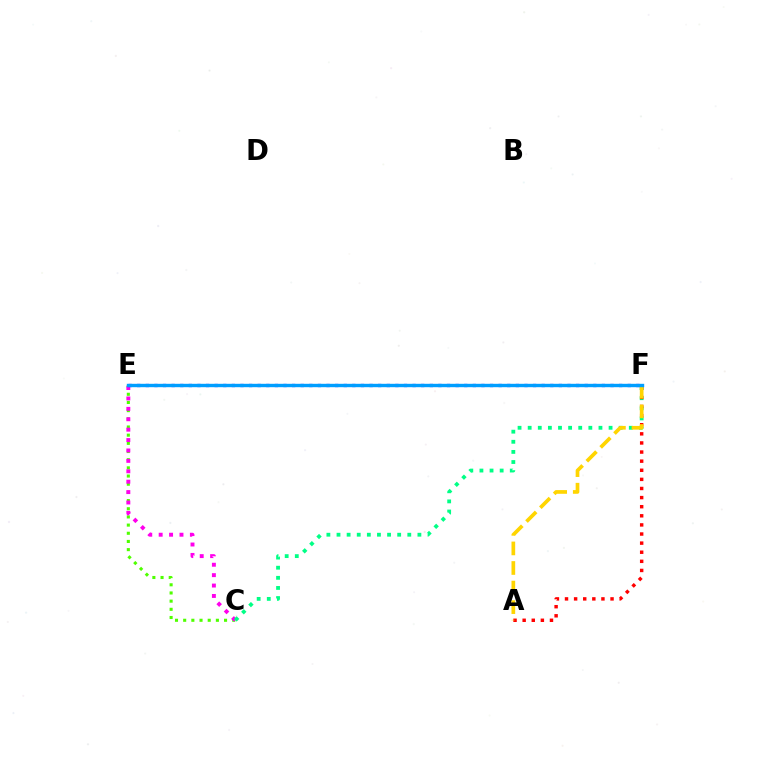{('C', 'E'): [{'color': '#4fff00', 'line_style': 'dotted', 'thickness': 2.22}, {'color': '#ff00ed', 'line_style': 'dotted', 'thickness': 2.83}], ('C', 'F'): [{'color': '#00ff86', 'line_style': 'dotted', 'thickness': 2.75}], ('A', 'F'): [{'color': '#ff0000', 'line_style': 'dotted', 'thickness': 2.47}, {'color': '#ffd500', 'line_style': 'dashed', 'thickness': 2.66}], ('E', 'F'): [{'color': '#3700ff', 'line_style': 'dotted', 'thickness': 2.34}, {'color': '#009eff', 'line_style': 'solid', 'thickness': 2.44}]}